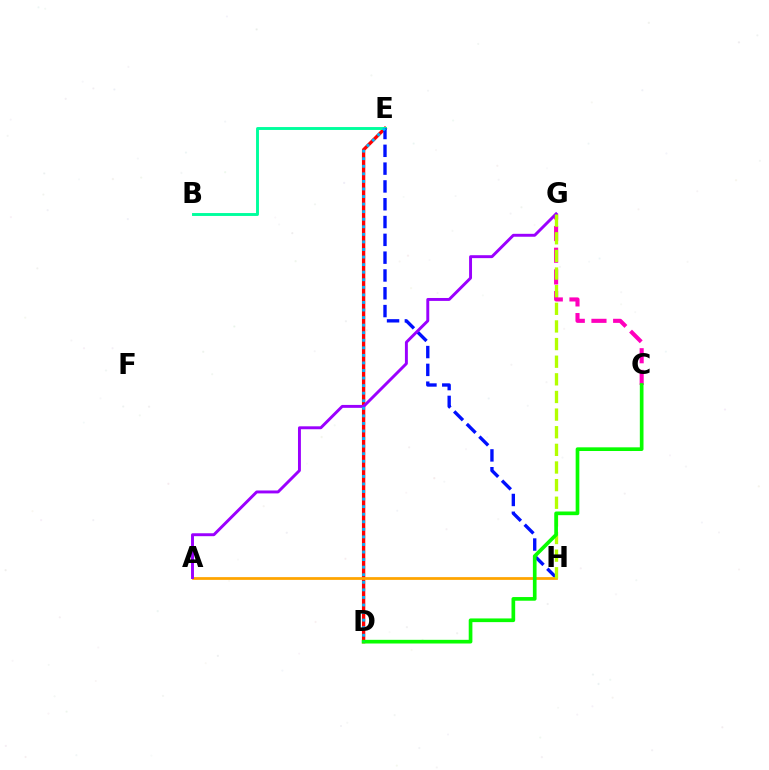{('C', 'G'): [{'color': '#ff00bd', 'line_style': 'dashed', 'thickness': 2.95}], ('D', 'E'): [{'color': '#ff0000', 'line_style': 'solid', 'thickness': 2.4}, {'color': '#00b5ff', 'line_style': 'dotted', 'thickness': 2.06}], ('B', 'E'): [{'color': '#00ff9d', 'line_style': 'solid', 'thickness': 2.09}], ('E', 'H'): [{'color': '#0010ff', 'line_style': 'dashed', 'thickness': 2.42}], ('A', 'H'): [{'color': '#ffa500', 'line_style': 'solid', 'thickness': 1.99}], ('A', 'G'): [{'color': '#9b00ff', 'line_style': 'solid', 'thickness': 2.11}], ('G', 'H'): [{'color': '#b3ff00', 'line_style': 'dashed', 'thickness': 2.4}], ('C', 'D'): [{'color': '#08ff00', 'line_style': 'solid', 'thickness': 2.65}]}